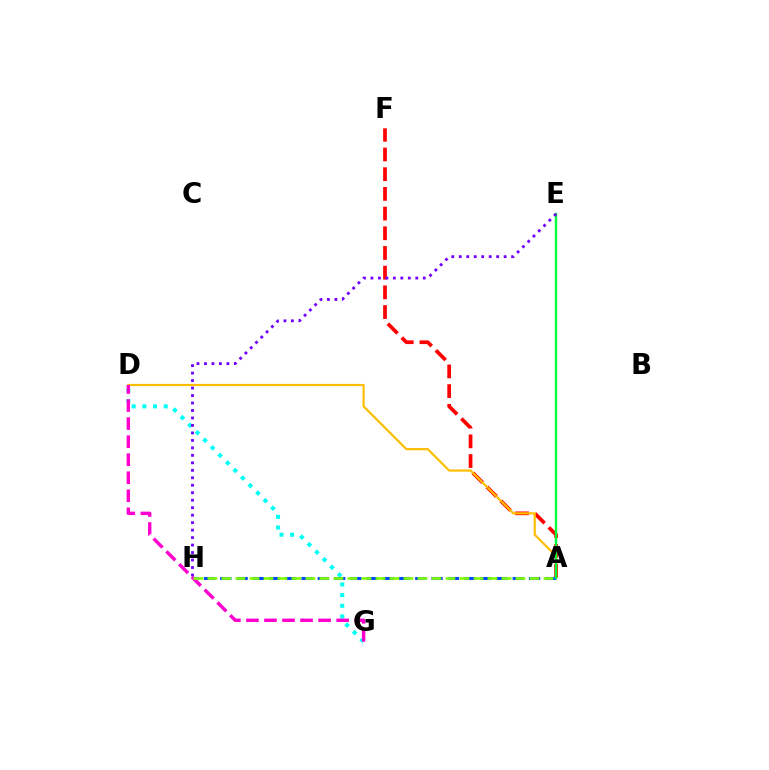{('A', 'F'): [{'color': '#ff0000', 'line_style': 'dashed', 'thickness': 2.68}], ('A', 'D'): [{'color': '#ffbd00', 'line_style': 'solid', 'thickness': 1.57}], ('D', 'G'): [{'color': '#00fff6', 'line_style': 'dotted', 'thickness': 2.9}, {'color': '#ff00cf', 'line_style': 'dashed', 'thickness': 2.45}], ('A', 'H'): [{'color': '#004bff', 'line_style': 'dashed', 'thickness': 2.21}, {'color': '#84ff00', 'line_style': 'dashed', 'thickness': 1.9}], ('A', 'E'): [{'color': '#00ff39', 'line_style': 'solid', 'thickness': 1.72}], ('E', 'H'): [{'color': '#7200ff', 'line_style': 'dotted', 'thickness': 2.03}]}